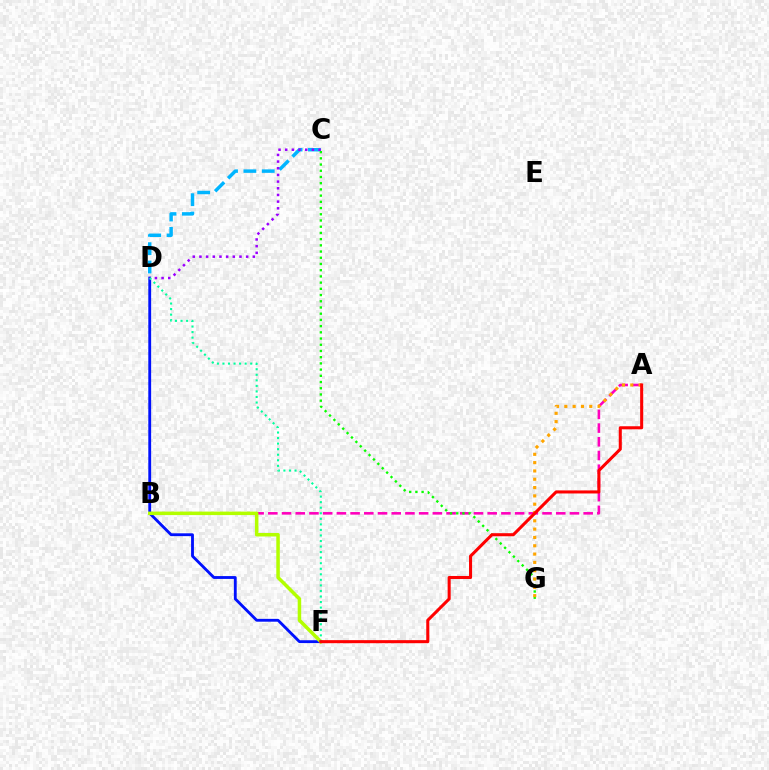{('C', 'D'): [{'color': '#00b5ff', 'line_style': 'dashed', 'thickness': 2.49}, {'color': '#9b00ff', 'line_style': 'dotted', 'thickness': 1.81}], ('D', 'F'): [{'color': '#0010ff', 'line_style': 'solid', 'thickness': 2.04}, {'color': '#00ff9d', 'line_style': 'dotted', 'thickness': 1.51}], ('A', 'B'): [{'color': '#ff00bd', 'line_style': 'dashed', 'thickness': 1.86}], ('C', 'G'): [{'color': '#08ff00', 'line_style': 'dotted', 'thickness': 1.69}], ('B', 'F'): [{'color': '#b3ff00', 'line_style': 'solid', 'thickness': 2.52}], ('A', 'G'): [{'color': '#ffa500', 'line_style': 'dotted', 'thickness': 2.26}], ('A', 'F'): [{'color': '#ff0000', 'line_style': 'solid', 'thickness': 2.2}]}